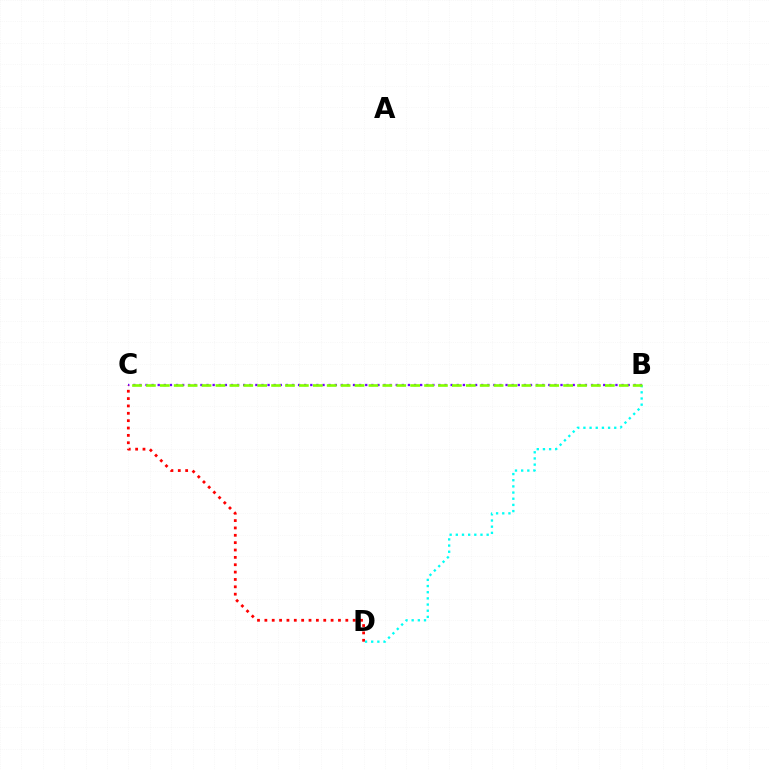{('B', 'C'): [{'color': '#7200ff', 'line_style': 'dotted', 'thickness': 1.66}, {'color': '#84ff00', 'line_style': 'dashed', 'thickness': 1.89}], ('C', 'D'): [{'color': '#ff0000', 'line_style': 'dotted', 'thickness': 2.0}], ('B', 'D'): [{'color': '#00fff6', 'line_style': 'dotted', 'thickness': 1.68}]}